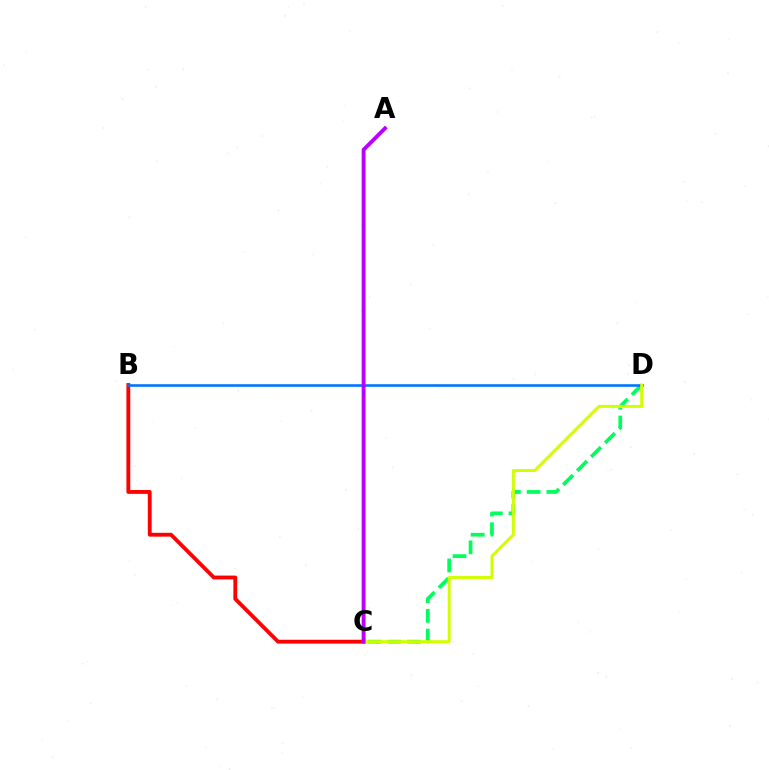{('B', 'C'): [{'color': '#ff0000', 'line_style': 'solid', 'thickness': 2.76}], ('C', 'D'): [{'color': '#00ff5c', 'line_style': 'dashed', 'thickness': 2.68}, {'color': '#d1ff00', 'line_style': 'solid', 'thickness': 2.12}], ('B', 'D'): [{'color': '#0074ff', 'line_style': 'solid', 'thickness': 1.87}], ('A', 'C'): [{'color': '#b900ff', 'line_style': 'solid', 'thickness': 2.79}]}